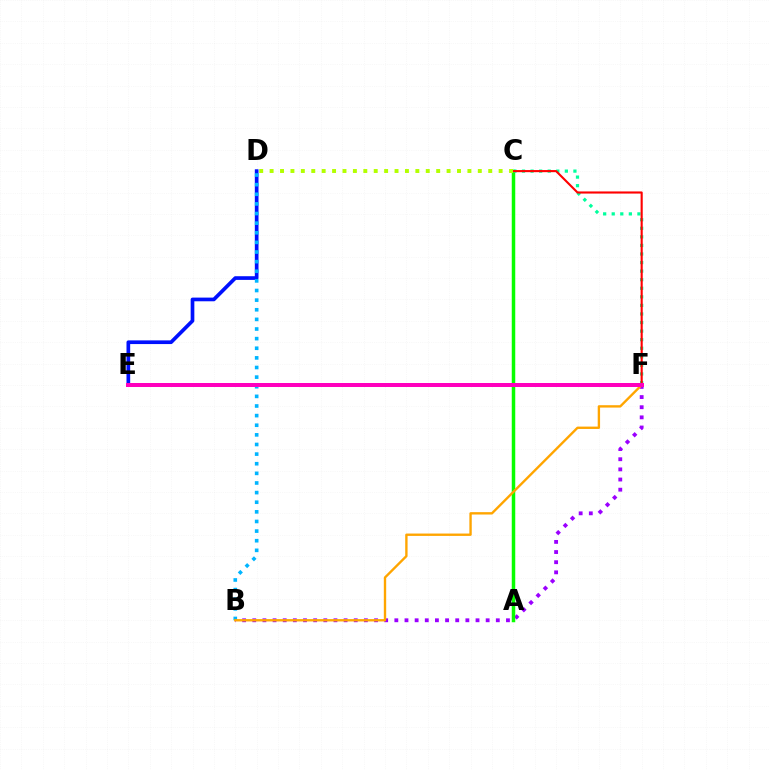{('B', 'F'): [{'color': '#9b00ff', 'line_style': 'dotted', 'thickness': 2.76}, {'color': '#ffa500', 'line_style': 'solid', 'thickness': 1.71}], ('A', 'C'): [{'color': '#08ff00', 'line_style': 'solid', 'thickness': 2.52}], ('C', 'F'): [{'color': '#00ff9d', 'line_style': 'dotted', 'thickness': 2.33}, {'color': '#ff0000', 'line_style': 'solid', 'thickness': 1.53}], ('D', 'E'): [{'color': '#0010ff', 'line_style': 'solid', 'thickness': 2.65}], ('C', 'D'): [{'color': '#b3ff00', 'line_style': 'dotted', 'thickness': 2.83}], ('B', 'D'): [{'color': '#00b5ff', 'line_style': 'dotted', 'thickness': 2.61}], ('E', 'F'): [{'color': '#ff00bd', 'line_style': 'solid', 'thickness': 2.88}]}